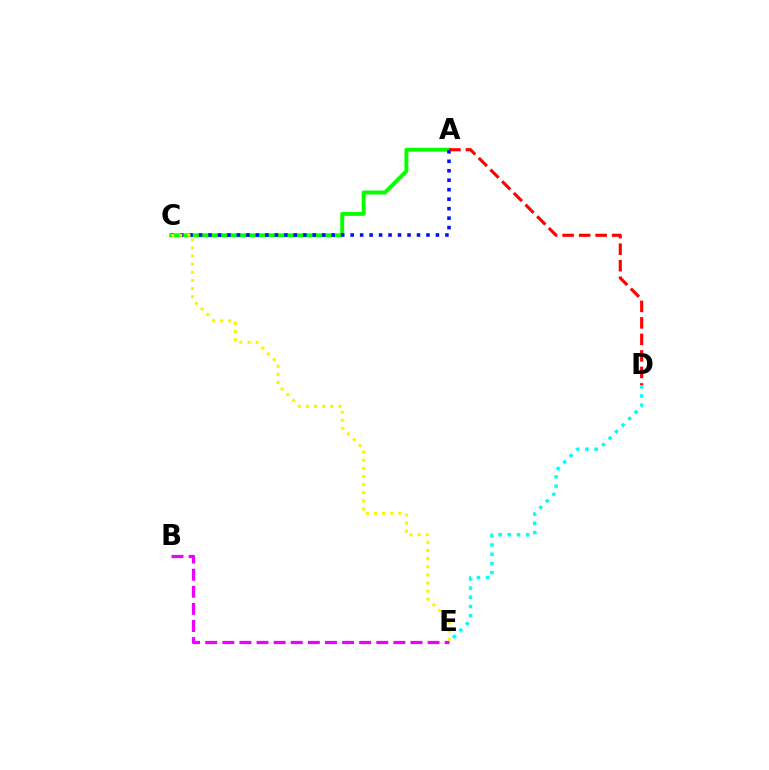{('B', 'E'): [{'color': '#ee00ff', 'line_style': 'dashed', 'thickness': 2.32}], ('A', 'C'): [{'color': '#08ff00', 'line_style': 'solid', 'thickness': 2.83}, {'color': '#0010ff', 'line_style': 'dotted', 'thickness': 2.57}], ('D', 'E'): [{'color': '#00fff6', 'line_style': 'dotted', 'thickness': 2.5}], ('A', 'D'): [{'color': '#ff0000', 'line_style': 'dashed', 'thickness': 2.24}], ('C', 'E'): [{'color': '#fcf500', 'line_style': 'dotted', 'thickness': 2.21}]}